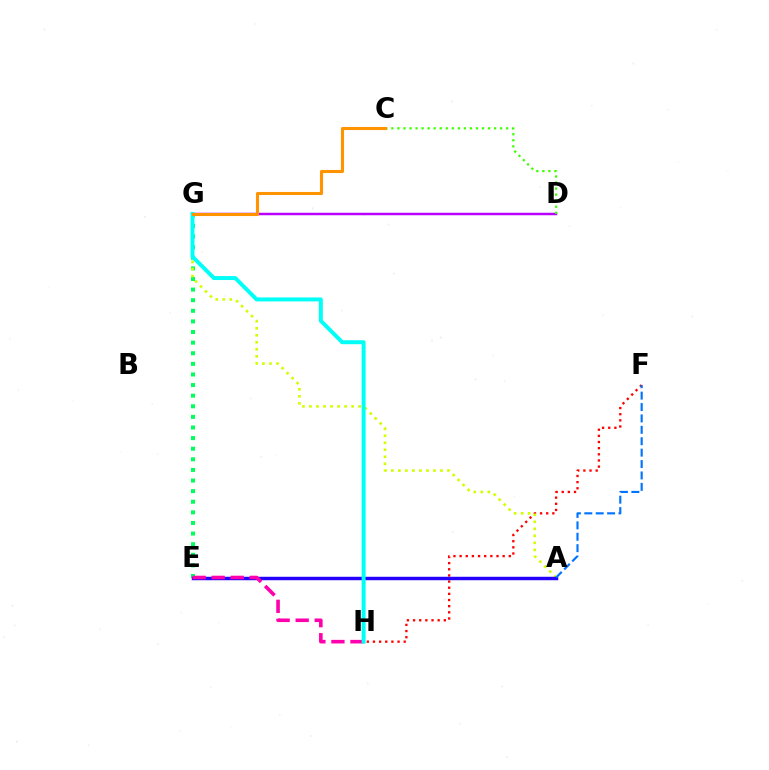{('D', 'G'): [{'color': '#b900ff', 'line_style': 'solid', 'thickness': 1.79}], ('F', 'H'): [{'color': '#ff0000', 'line_style': 'dotted', 'thickness': 1.67}], ('E', 'G'): [{'color': '#00ff5c', 'line_style': 'dotted', 'thickness': 2.88}], ('A', 'G'): [{'color': '#d1ff00', 'line_style': 'dotted', 'thickness': 1.91}], ('A', 'E'): [{'color': '#2500ff', 'line_style': 'solid', 'thickness': 2.48}], ('C', 'D'): [{'color': '#3dff00', 'line_style': 'dotted', 'thickness': 1.64}], ('E', 'H'): [{'color': '#ff00ac', 'line_style': 'dashed', 'thickness': 2.59}], ('G', 'H'): [{'color': '#00fff6', 'line_style': 'solid', 'thickness': 2.85}], ('C', 'G'): [{'color': '#ff9400', 'line_style': 'solid', 'thickness': 2.22}], ('A', 'F'): [{'color': '#0074ff', 'line_style': 'dashed', 'thickness': 1.55}]}